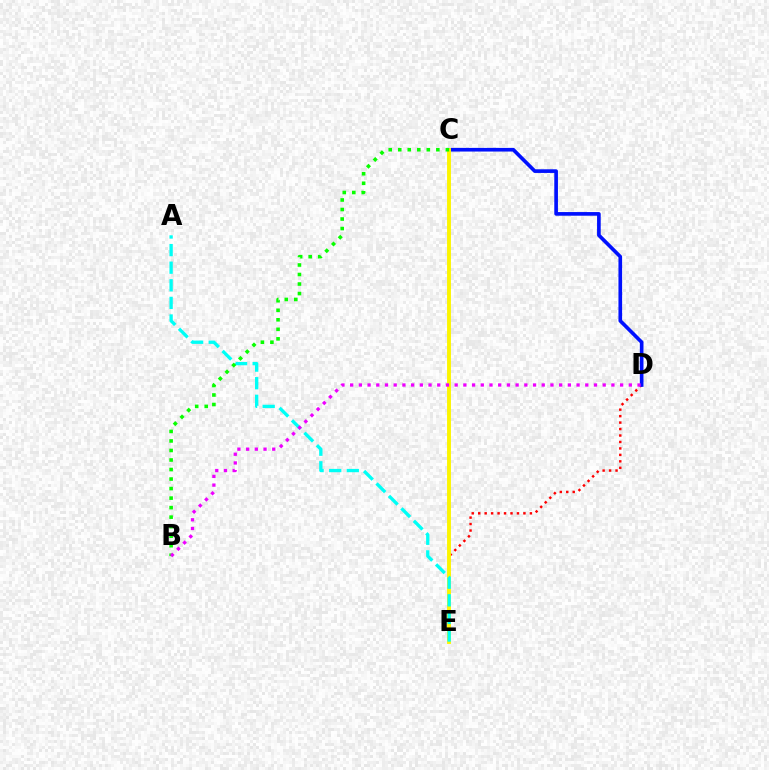{('D', 'E'): [{'color': '#ff0000', 'line_style': 'dotted', 'thickness': 1.76}], ('C', 'D'): [{'color': '#0010ff', 'line_style': 'solid', 'thickness': 2.63}], ('C', 'E'): [{'color': '#fcf500', 'line_style': 'solid', 'thickness': 2.8}], ('A', 'E'): [{'color': '#00fff6', 'line_style': 'dashed', 'thickness': 2.39}], ('B', 'C'): [{'color': '#08ff00', 'line_style': 'dotted', 'thickness': 2.59}], ('B', 'D'): [{'color': '#ee00ff', 'line_style': 'dotted', 'thickness': 2.37}]}